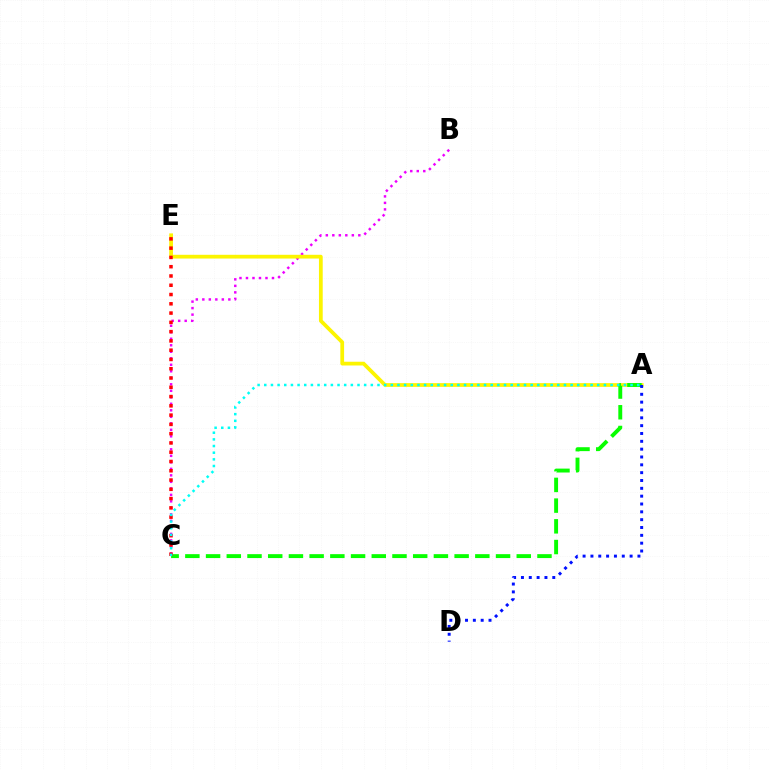{('B', 'C'): [{'color': '#ee00ff', 'line_style': 'dotted', 'thickness': 1.77}], ('A', 'E'): [{'color': '#fcf500', 'line_style': 'solid', 'thickness': 2.7}], ('A', 'C'): [{'color': '#08ff00', 'line_style': 'dashed', 'thickness': 2.81}, {'color': '#00fff6', 'line_style': 'dotted', 'thickness': 1.81}], ('C', 'E'): [{'color': '#ff0000', 'line_style': 'dotted', 'thickness': 2.52}], ('A', 'D'): [{'color': '#0010ff', 'line_style': 'dotted', 'thickness': 2.13}]}